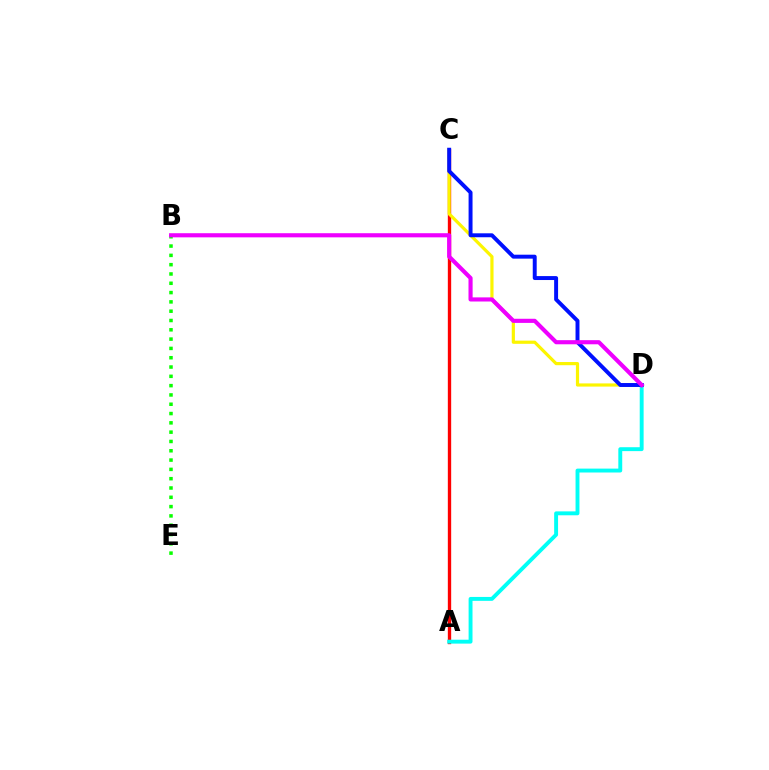{('A', 'C'): [{'color': '#ff0000', 'line_style': 'solid', 'thickness': 2.41}], ('B', 'E'): [{'color': '#08ff00', 'line_style': 'dotted', 'thickness': 2.53}], ('A', 'D'): [{'color': '#00fff6', 'line_style': 'solid', 'thickness': 2.81}], ('C', 'D'): [{'color': '#fcf500', 'line_style': 'solid', 'thickness': 2.29}, {'color': '#0010ff', 'line_style': 'solid', 'thickness': 2.84}], ('B', 'D'): [{'color': '#ee00ff', 'line_style': 'solid', 'thickness': 2.97}]}